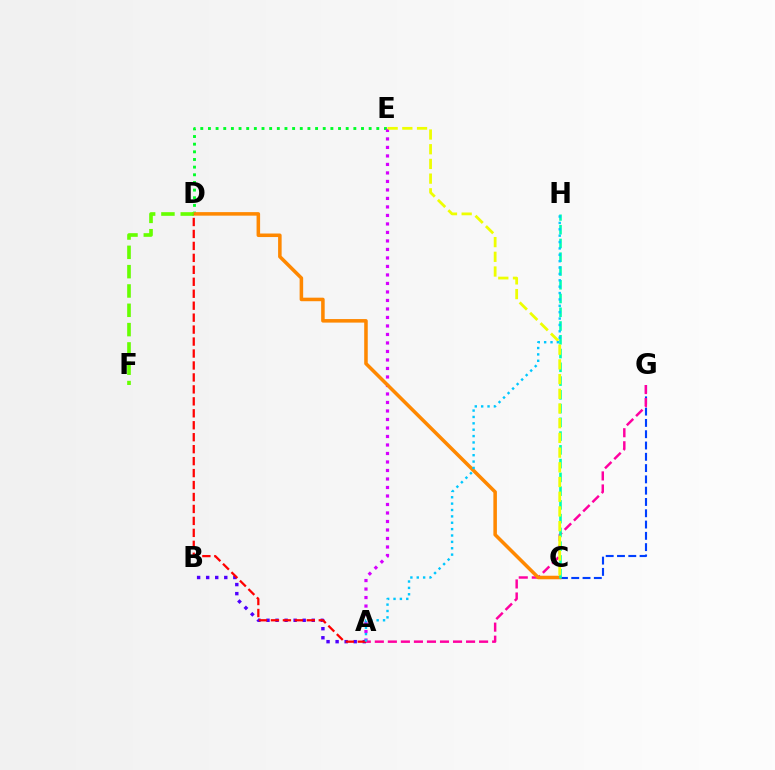{('C', 'G'): [{'color': '#003fff', 'line_style': 'dashed', 'thickness': 1.53}], ('D', 'E'): [{'color': '#00ff27', 'line_style': 'dotted', 'thickness': 2.08}], ('A', 'E'): [{'color': '#d600ff', 'line_style': 'dotted', 'thickness': 2.31}], ('A', 'G'): [{'color': '#ff00a0', 'line_style': 'dashed', 'thickness': 1.77}], ('C', 'D'): [{'color': '#ff8800', 'line_style': 'solid', 'thickness': 2.55}], ('A', 'B'): [{'color': '#4f00ff', 'line_style': 'dotted', 'thickness': 2.46}], ('D', 'F'): [{'color': '#66ff00', 'line_style': 'dashed', 'thickness': 2.62}], ('C', 'H'): [{'color': '#00ffaf', 'line_style': 'dashed', 'thickness': 1.87}], ('C', 'E'): [{'color': '#eeff00', 'line_style': 'dashed', 'thickness': 2.0}], ('A', 'D'): [{'color': '#ff0000', 'line_style': 'dashed', 'thickness': 1.62}], ('A', 'H'): [{'color': '#00c7ff', 'line_style': 'dotted', 'thickness': 1.73}]}